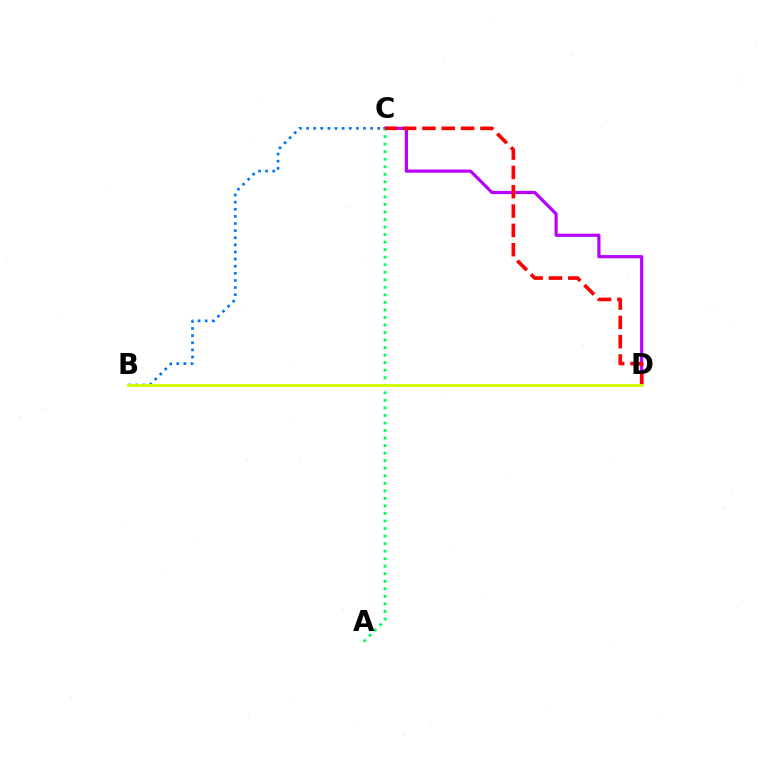{('C', 'D'): [{'color': '#b900ff', 'line_style': 'solid', 'thickness': 2.3}, {'color': '#ff0000', 'line_style': 'dashed', 'thickness': 2.62}], ('A', 'C'): [{'color': '#00ff5c', 'line_style': 'dotted', 'thickness': 2.05}], ('B', 'C'): [{'color': '#0074ff', 'line_style': 'dotted', 'thickness': 1.93}], ('B', 'D'): [{'color': '#d1ff00', 'line_style': 'solid', 'thickness': 2.03}]}